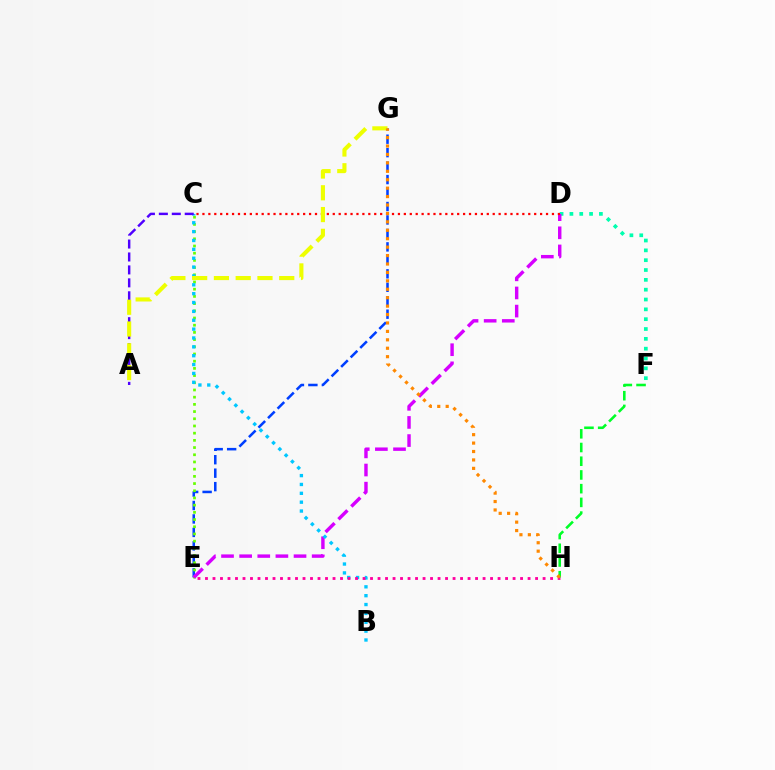{('D', 'F'): [{'color': '#00ffaf', 'line_style': 'dotted', 'thickness': 2.67}], ('E', 'G'): [{'color': '#003fff', 'line_style': 'dashed', 'thickness': 1.83}], ('C', 'E'): [{'color': '#66ff00', 'line_style': 'dotted', 'thickness': 1.96}], ('D', 'E'): [{'color': '#d600ff', 'line_style': 'dashed', 'thickness': 2.46}], ('B', 'C'): [{'color': '#00c7ff', 'line_style': 'dotted', 'thickness': 2.41}], ('E', 'H'): [{'color': '#ff00a0', 'line_style': 'dotted', 'thickness': 2.04}], ('F', 'H'): [{'color': '#00ff27', 'line_style': 'dashed', 'thickness': 1.86}], ('A', 'C'): [{'color': '#4f00ff', 'line_style': 'dashed', 'thickness': 1.76}], ('C', 'D'): [{'color': '#ff0000', 'line_style': 'dotted', 'thickness': 1.61}], ('A', 'G'): [{'color': '#eeff00', 'line_style': 'dashed', 'thickness': 2.96}], ('G', 'H'): [{'color': '#ff8800', 'line_style': 'dotted', 'thickness': 2.29}]}